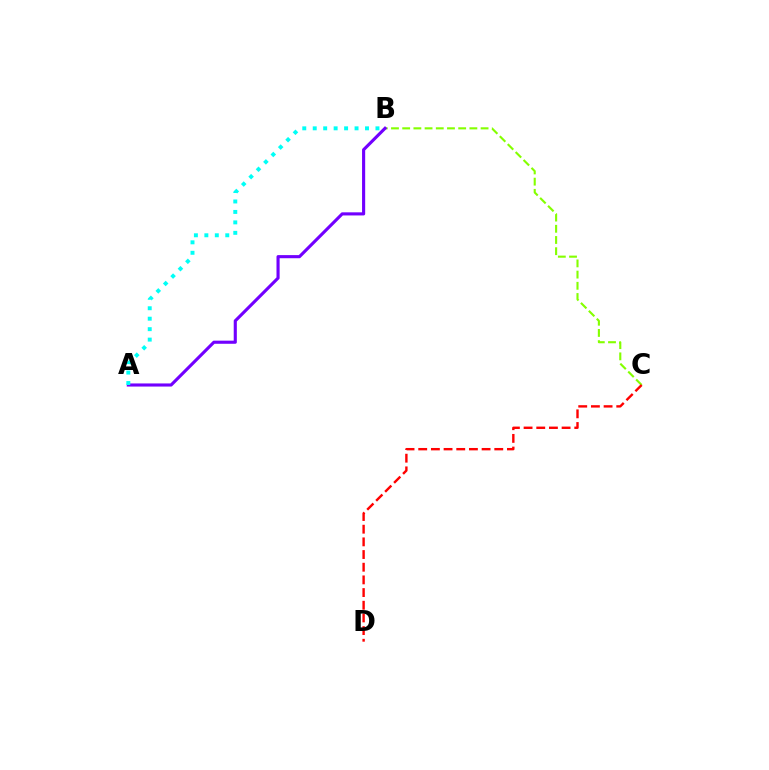{('B', 'C'): [{'color': '#84ff00', 'line_style': 'dashed', 'thickness': 1.52}], ('A', 'B'): [{'color': '#7200ff', 'line_style': 'solid', 'thickness': 2.25}, {'color': '#00fff6', 'line_style': 'dotted', 'thickness': 2.84}], ('C', 'D'): [{'color': '#ff0000', 'line_style': 'dashed', 'thickness': 1.72}]}